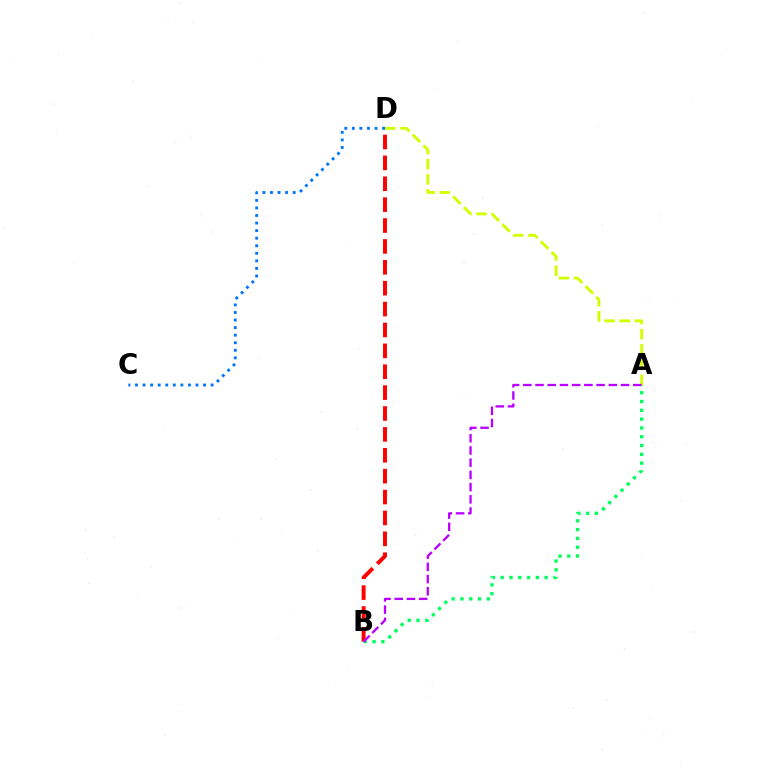{('A', 'B'): [{'color': '#00ff5c', 'line_style': 'dotted', 'thickness': 2.39}, {'color': '#b900ff', 'line_style': 'dashed', 'thickness': 1.66}], ('B', 'D'): [{'color': '#ff0000', 'line_style': 'dashed', 'thickness': 2.84}], ('A', 'D'): [{'color': '#d1ff00', 'line_style': 'dashed', 'thickness': 2.06}], ('C', 'D'): [{'color': '#0074ff', 'line_style': 'dotted', 'thickness': 2.05}]}